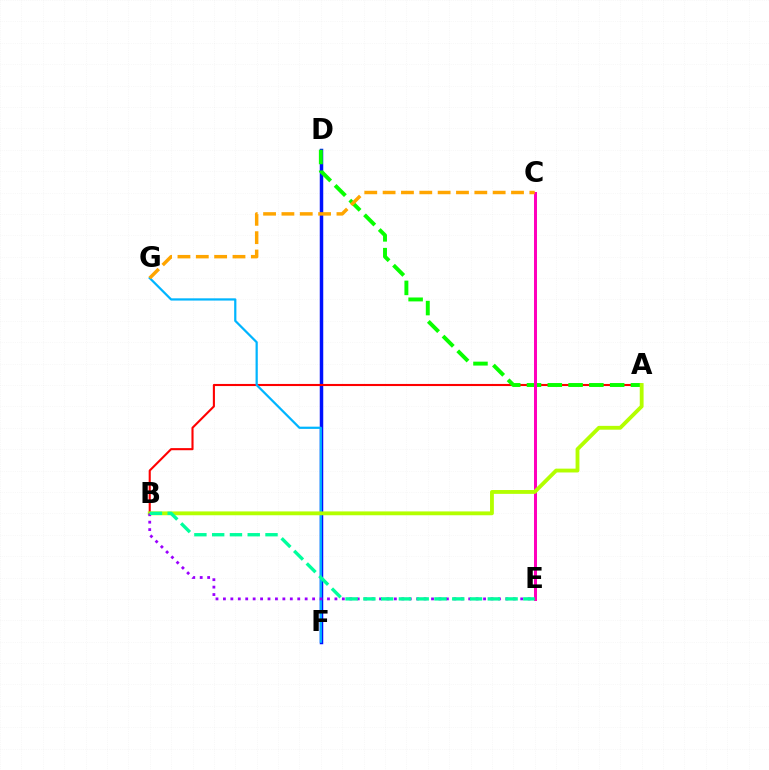{('D', 'F'): [{'color': '#0010ff', 'line_style': 'solid', 'thickness': 2.51}], ('A', 'B'): [{'color': '#ff0000', 'line_style': 'solid', 'thickness': 1.51}, {'color': '#b3ff00', 'line_style': 'solid', 'thickness': 2.76}], ('A', 'D'): [{'color': '#08ff00', 'line_style': 'dashed', 'thickness': 2.82}], ('F', 'G'): [{'color': '#00b5ff', 'line_style': 'solid', 'thickness': 1.61}], ('C', 'E'): [{'color': '#ff00bd', 'line_style': 'solid', 'thickness': 2.17}], ('B', 'E'): [{'color': '#9b00ff', 'line_style': 'dotted', 'thickness': 2.02}, {'color': '#00ff9d', 'line_style': 'dashed', 'thickness': 2.42}], ('C', 'G'): [{'color': '#ffa500', 'line_style': 'dashed', 'thickness': 2.49}]}